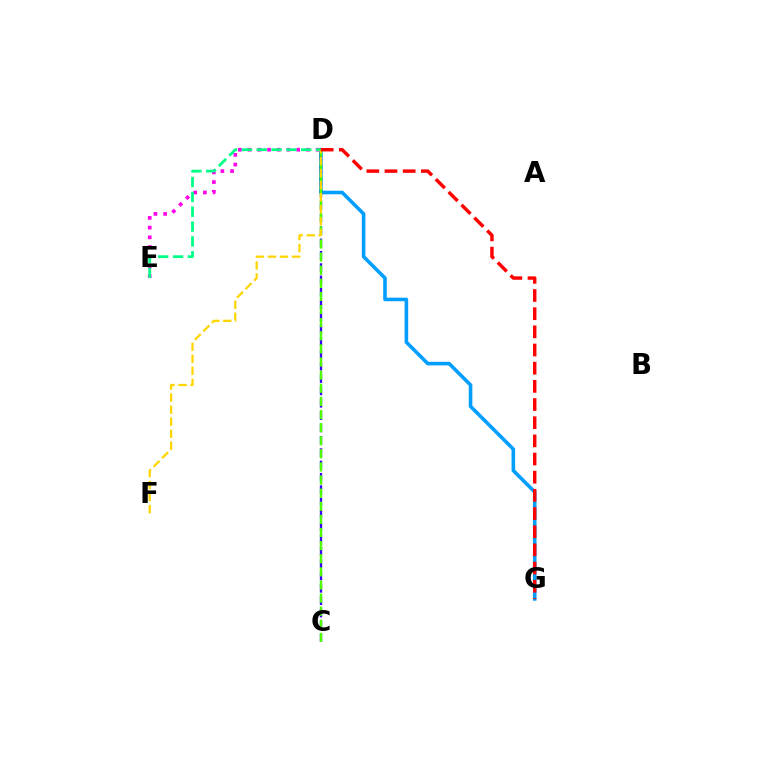{('D', 'G'): [{'color': '#009eff', 'line_style': 'solid', 'thickness': 2.58}, {'color': '#ff0000', 'line_style': 'dashed', 'thickness': 2.47}], ('C', 'D'): [{'color': '#3700ff', 'line_style': 'dashed', 'thickness': 1.68}, {'color': '#4fff00', 'line_style': 'dashed', 'thickness': 1.78}], ('D', 'E'): [{'color': '#ff00ed', 'line_style': 'dotted', 'thickness': 2.64}, {'color': '#00ff86', 'line_style': 'dashed', 'thickness': 2.02}], ('D', 'F'): [{'color': '#ffd500', 'line_style': 'dashed', 'thickness': 1.64}]}